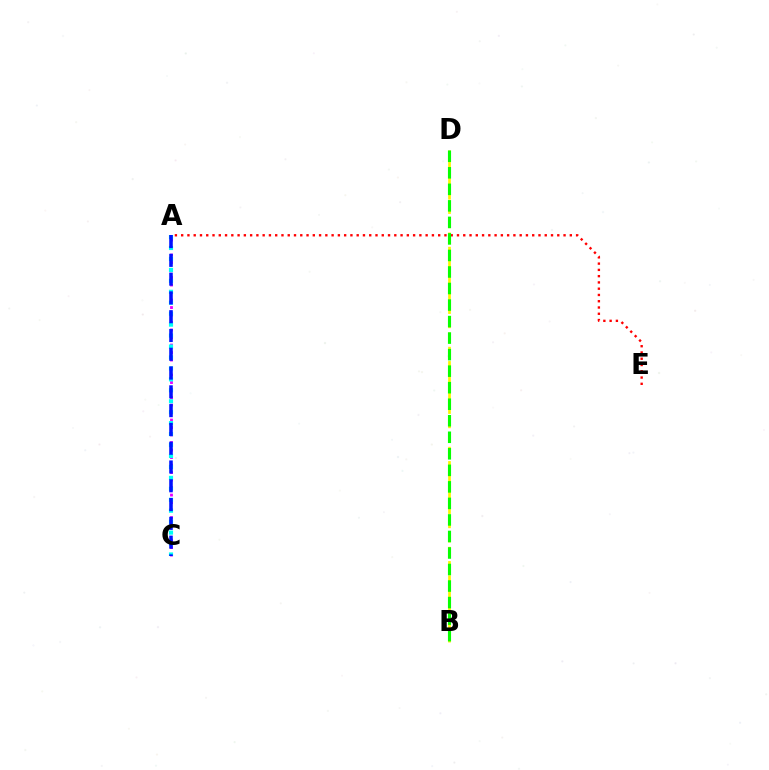{('B', 'D'): [{'color': '#fcf500', 'line_style': 'dashed', 'thickness': 1.94}, {'color': '#08ff00', 'line_style': 'dashed', 'thickness': 2.25}], ('A', 'C'): [{'color': '#ee00ff', 'line_style': 'dotted', 'thickness': 2.04}, {'color': '#00fff6', 'line_style': 'dotted', 'thickness': 2.97}, {'color': '#0010ff', 'line_style': 'dashed', 'thickness': 2.55}], ('A', 'E'): [{'color': '#ff0000', 'line_style': 'dotted', 'thickness': 1.7}]}